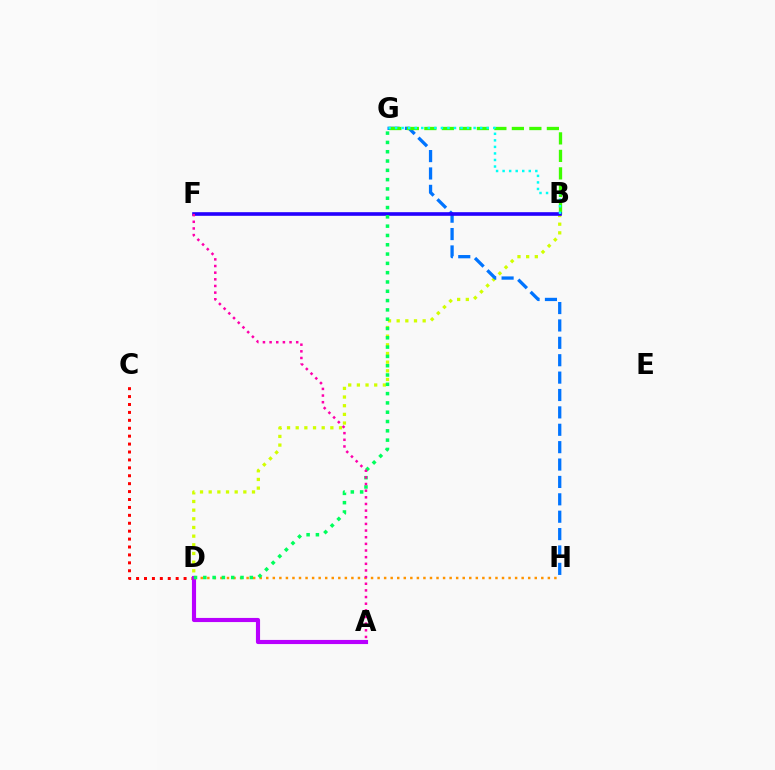{('C', 'D'): [{'color': '#ff0000', 'line_style': 'dotted', 'thickness': 2.15}], ('A', 'D'): [{'color': '#b900ff', 'line_style': 'solid', 'thickness': 2.98}], ('B', 'D'): [{'color': '#d1ff00', 'line_style': 'dotted', 'thickness': 2.35}], ('G', 'H'): [{'color': '#0074ff', 'line_style': 'dashed', 'thickness': 2.36}], ('B', 'G'): [{'color': '#3dff00', 'line_style': 'dashed', 'thickness': 2.38}, {'color': '#00fff6', 'line_style': 'dotted', 'thickness': 1.78}], ('B', 'F'): [{'color': '#2500ff', 'line_style': 'solid', 'thickness': 2.61}], ('D', 'H'): [{'color': '#ff9400', 'line_style': 'dotted', 'thickness': 1.78}], ('D', 'G'): [{'color': '#00ff5c', 'line_style': 'dotted', 'thickness': 2.53}], ('A', 'F'): [{'color': '#ff00ac', 'line_style': 'dotted', 'thickness': 1.81}]}